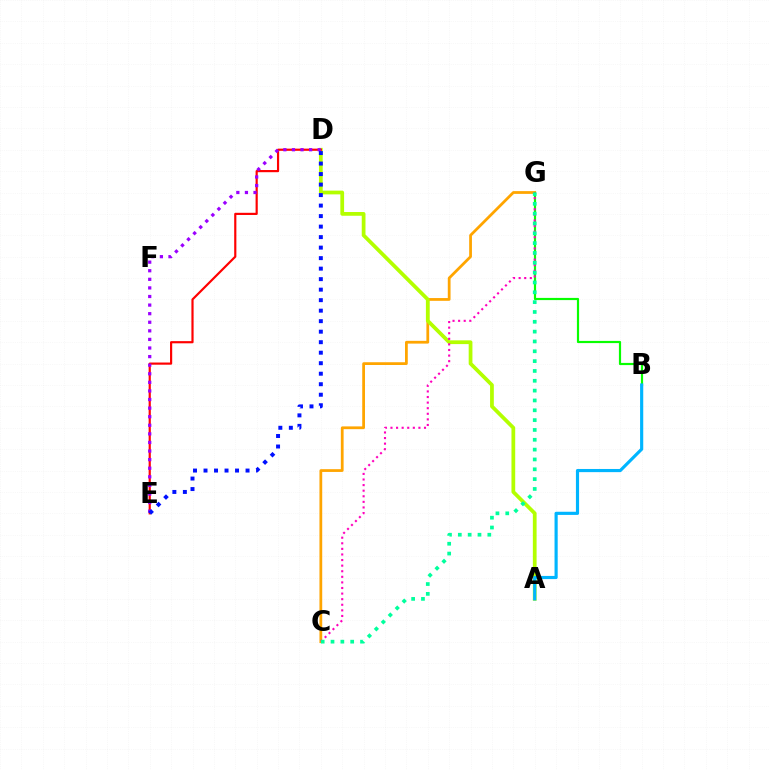{('C', 'G'): [{'color': '#ffa500', 'line_style': 'solid', 'thickness': 1.99}, {'color': '#ff00bd', 'line_style': 'dotted', 'thickness': 1.52}, {'color': '#00ff9d', 'line_style': 'dotted', 'thickness': 2.67}], ('B', 'G'): [{'color': '#08ff00', 'line_style': 'solid', 'thickness': 1.57}], ('A', 'D'): [{'color': '#b3ff00', 'line_style': 'solid', 'thickness': 2.7}], ('D', 'E'): [{'color': '#ff0000', 'line_style': 'solid', 'thickness': 1.57}, {'color': '#9b00ff', 'line_style': 'dotted', 'thickness': 2.33}, {'color': '#0010ff', 'line_style': 'dotted', 'thickness': 2.85}], ('A', 'B'): [{'color': '#00b5ff', 'line_style': 'solid', 'thickness': 2.27}]}